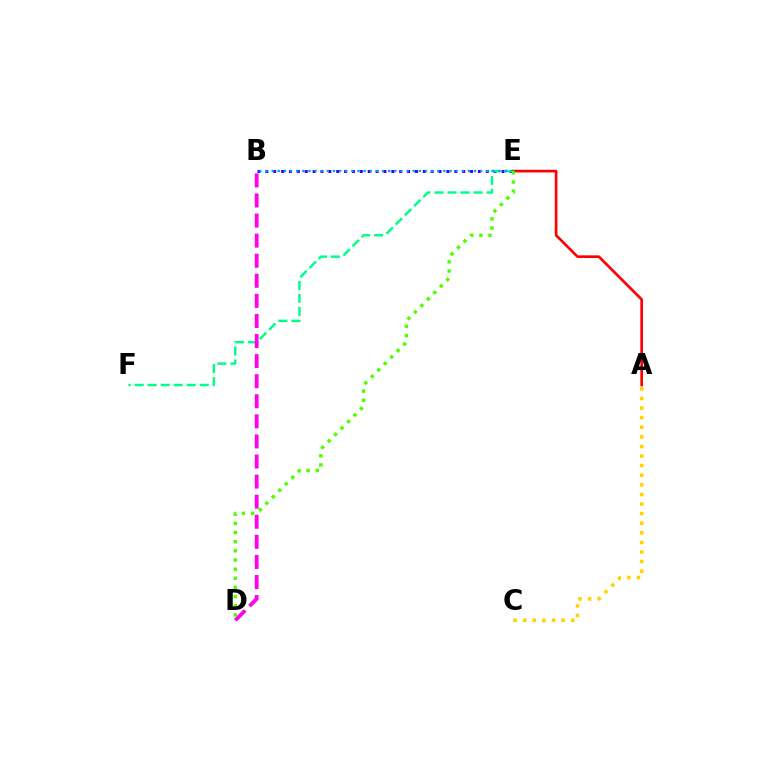{('A', 'E'): [{'color': '#ff0000', 'line_style': 'solid', 'thickness': 1.92}], ('B', 'E'): [{'color': '#3700ff', 'line_style': 'dotted', 'thickness': 2.14}, {'color': '#009eff', 'line_style': 'dotted', 'thickness': 1.67}], ('E', 'F'): [{'color': '#00ff86', 'line_style': 'dashed', 'thickness': 1.77}], ('A', 'C'): [{'color': '#ffd500', 'line_style': 'dotted', 'thickness': 2.61}], ('B', 'D'): [{'color': '#ff00ed', 'line_style': 'dashed', 'thickness': 2.73}], ('D', 'E'): [{'color': '#4fff00', 'line_style': 'dotted', 'thickness': 2.49}]}